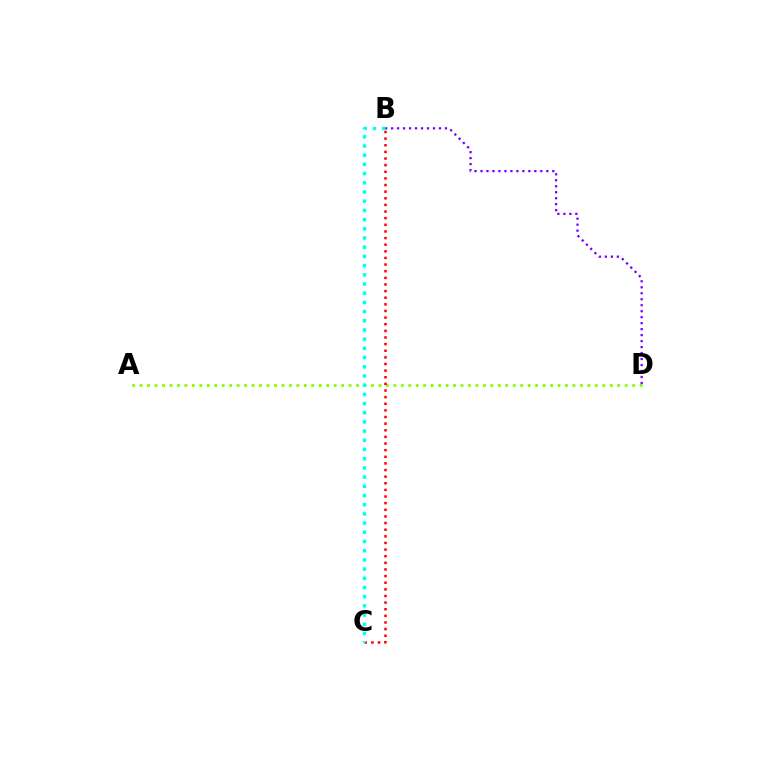{('A', 'D'): [{'color': '#84ff00', 'line_style': 'dotted', 'thickness': 2.03}], ('B', 'D'): [{'color': '#7200ff', 'line_style': 'dotted', 'thickness': 1.63}], ('B', 'C'): [{'color': '#ff0000', 'line_style': 'dotted', 'thickness': 1.8}, {'color': '#00fff6', 'line_style': 'dotted', 'thickness': 2.5}]}